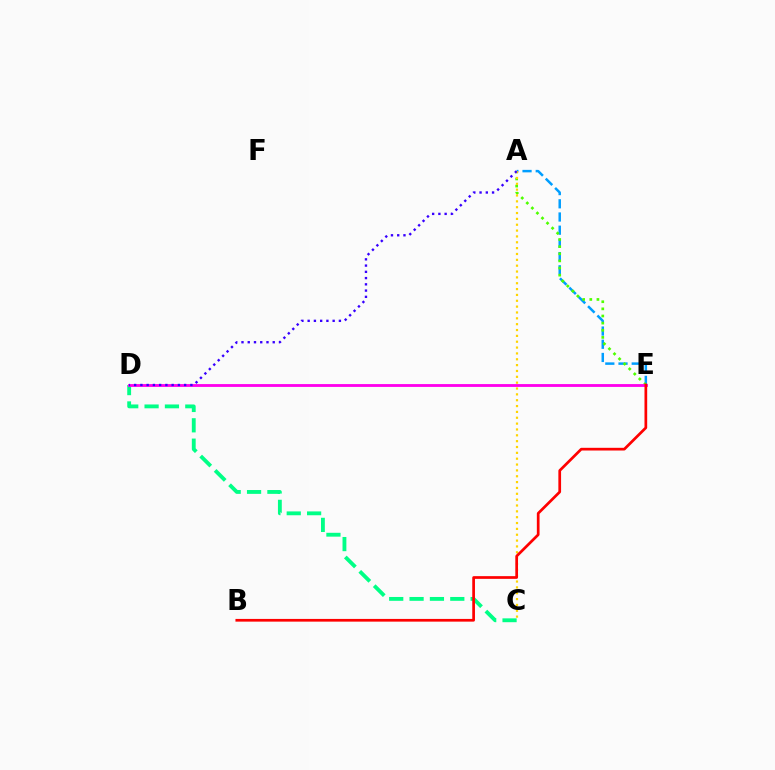{('C', 'D'): [{'color': '#00ff86', 'line_style': 'dashed', 'thickness': 2.77}], ('A', 'E'): [{'color': '#009eff', 'line_style': 'dashed', 'thickness': 1.79}, {'color': '#4fff00', 'line_style': 'dotted', 'thickness': 1.94}], ('A', 'C'): [{'color': '#ffd500', 'line_style': 'dotted', 'thickness': 1.59}], ('D', 'E'): [{'color': '#ff00ed', 'line_style': 'solid', 'thickness': 2.04}], ('A', 'D'): [{'color': '#3700ff', 'line_style': 'dotted', 'thickness': 1.7}], ('B', 'E'): [{'color': '#ff0000', 'line_style': 'solid', 'thickness': 1.95}]}